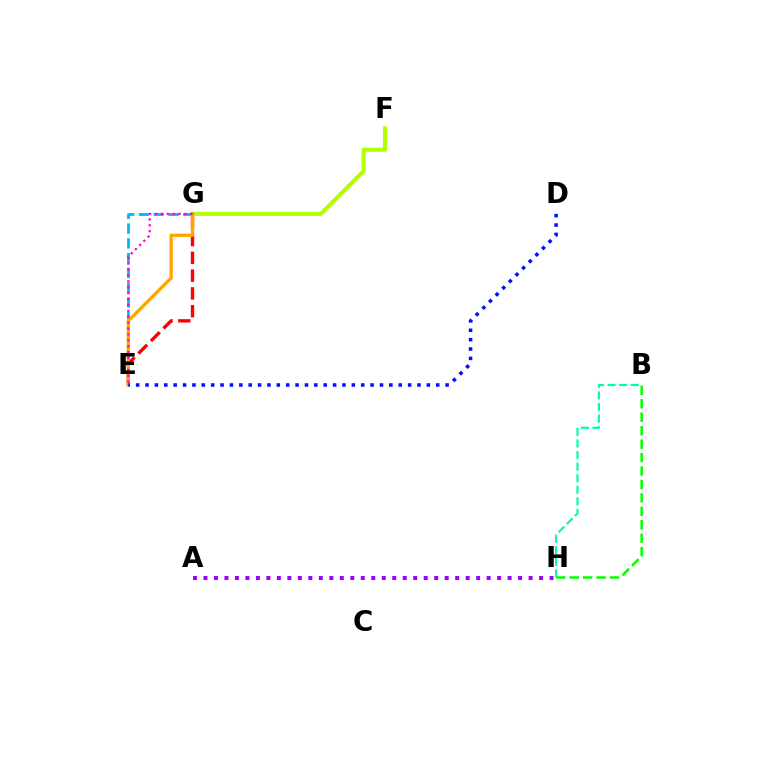{('F', 'G'): [{'color': '#b3ff00', 'line_style': 'solid', 'thickness': 2.96}], ('E', 'G'): [{'color': '#00b5ff', 'line_style': 'dashed', 'thickness': 2.01}, {'color': '#ff0000', 'line_style': 'dashed', 'thickness': 2.42}, {'color': '#ffa500', 'line_style': 'solid', 'thickness': 2.37}, {'color': '#ff00bd', 'line_style': 'dotted', 'thickness': 1.6}], ('B', 'H'): [{'color': '#00ff9d', 'line_style': 'dashed', 'thickness': 1.57}, {'color': '#08ff00', 'line_style': 'dashed', 'thickness': 1.83}], ('A', 'H'): [{'color': '#9b00ff', 'line_style': 'dotted', 'thickness': 2.85}], ('D', 'E'): [{'color': '#0010ff', 'line_style': 'dotted', 'thickness': 2.55}]}